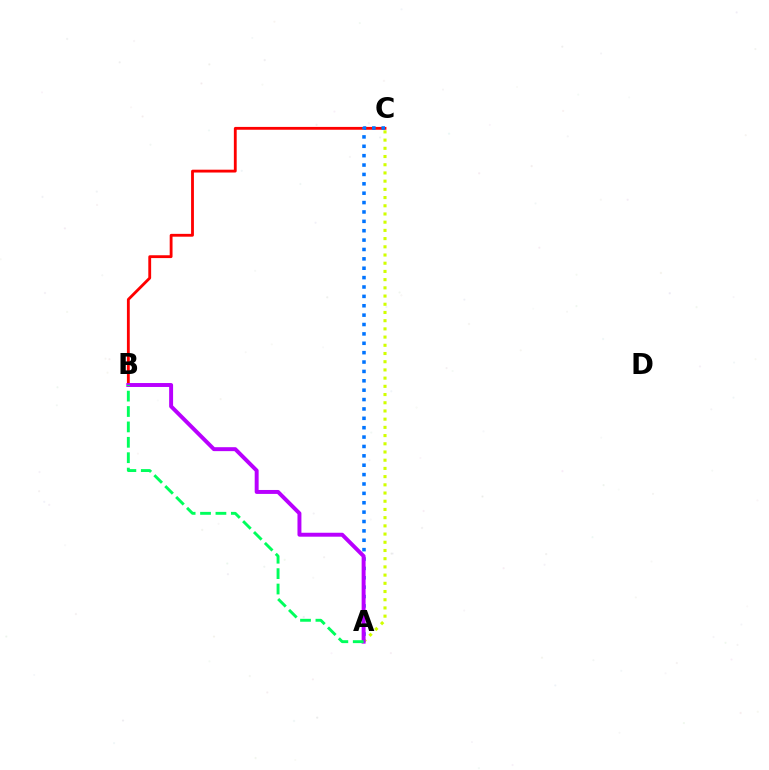{('B', 'C'): [{'color': '#ff0000', 'line_style': 'solid', 'thickness': 2.04}], ('A', 'C'): [{'color': '#d1ff00', 'line_style': 'dotted', 'thickness': 2.23}, {'color': '#0074ff', 'line_style': 'dotted', 'thickness': 2.55}], ('A', 'B'): [{'color': '#b900ff', 'line_style': 'solid', 'thickness': 2.84}, {'color': '#00ff5c', 'line_style': 'dashed', 'thickness': 2.09}]}